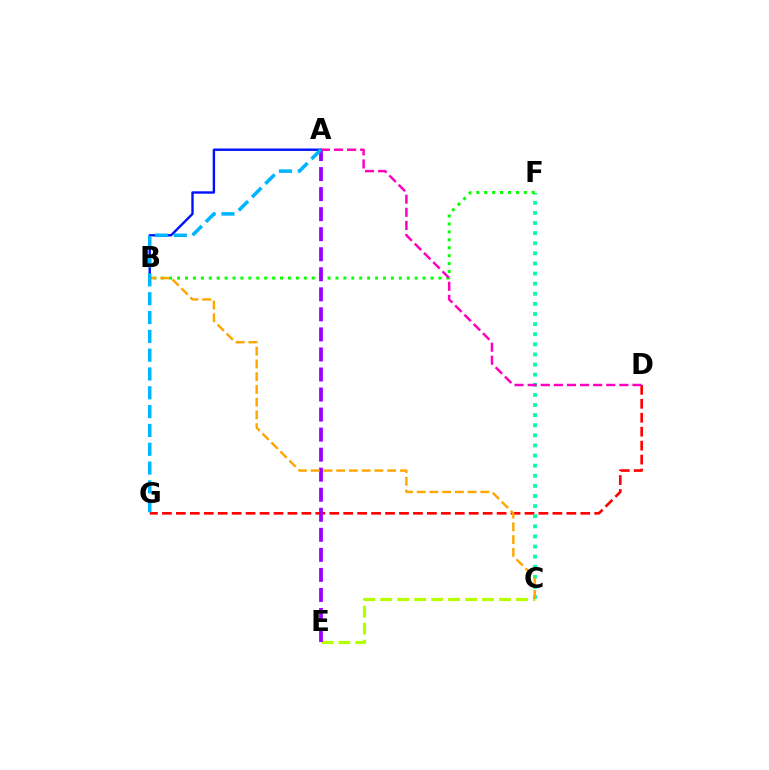{('A', 'B'): [{'color': '#0010ff', 'line_style': 'solid', 'thickness': 1.72}], ('D', 'G'): [{'color': '#ff0000', 'line_style': 'dashed', 'thickness': 1.89}], ('C', 'E'): [{'color': '#b3ff00', 'line_style': 'dashed', 'thickness': 2.3}], ('C', 'F'): [{'color': '#00ff9d', 'line_style': 'dotted', 'thickness': 2.75}], ('B', 'F'): [{'color': '#08ff00', 'line_style': 'dotted', 'thickness': 2.15}], ('A', 'E'): [{'color': '#9b00ff', 'line_style': 'dashed', 'thickness': 2.72}], ('A', 'D'): [{'color': '#ff00bd', 'line_style': 'dashed', 'thickness': 1.78}], ('B', 'C'): [{'color': '#ffa500', 'line_style': 'dashed', 'thickness': 1.73}], ('A', 'G'): [{'color': '#00b5ff', 'line_style': 'dashed', 'thickness': 2.56}]}